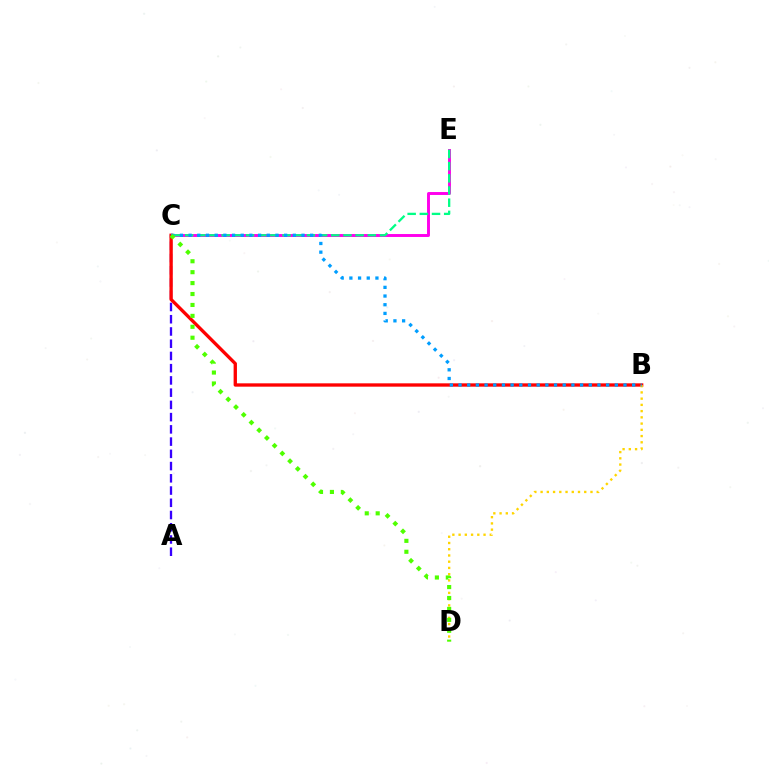{('C', 'E'): [{'color': '#ff00ed', 'line_style': 'solid', 'thickness': 2.11}, {'color': '#00ff86', 'line_style': 'dashed', 'thickness': 1.65}], ('A', 'C'): [{'color': '#3700ff', 'line_style': 'dashed', 'thickness': 1.66}], ('B', 'C'): [{'color': '#ff0000', 'line_style': 'solid', 'thickness': 2.4}, {'color': '#009eff', 'line_style': 'dotted', 'thickness': 2.36}], ('B', 'D'): [{'color': '#ffd500', 'line_style': 'dotted', 'thickness': 1.69}], ('C', 'D'): [{'color': '#4fff00', 'line_style': 'dotted', 'thickness': 2.97}]}